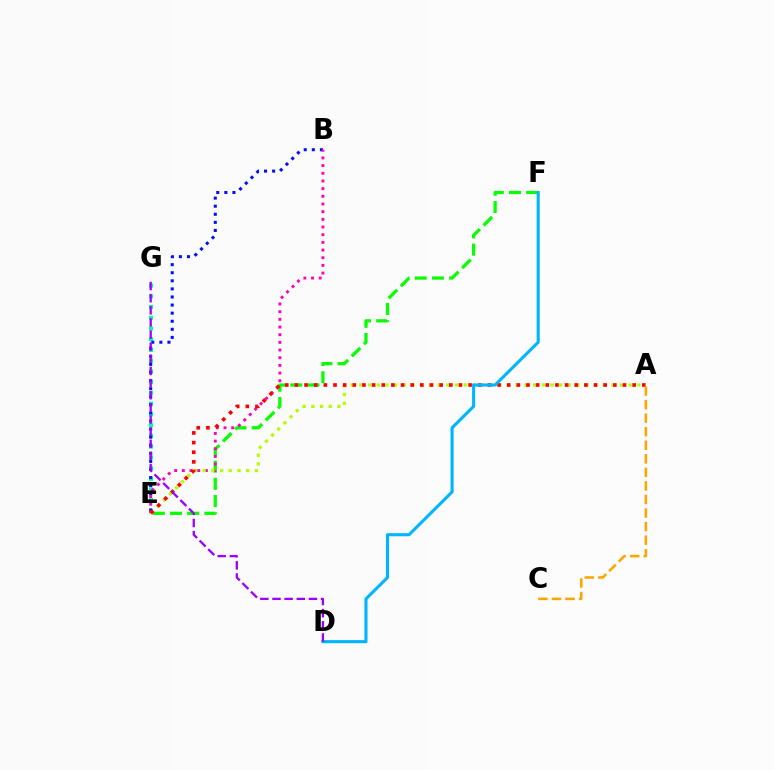{('E', 'F'): [{'color': '#08ff00', 'line_style': 'dashed', 'thickness': 2.34}], ('E', 'G'): [{'color': '#00ff9d', 'line_style': 'dotted', 'thickness': 2.92}], ('B', 'E'): [{'color': '#0010ff', 'line_style': 'dotted', 'thickness': 2.2}, {'color': '#ff00bd', 'line_style': 'dotted', 'thickness': 2.09}], ('A', 'E'): [{'color': '#b3ff00', 'line_style': 'dotted', 'thickness': 2.36}, {'color': '#ff0000', 'line_style': 'dotted', 'thickness': 2.62}], ('A', 'C'): [{'color': '#ffa500', 'line_style': 'dashed', 'thickness': 1.84}], ('D', 'F'): [{'color': '#00b5ff', 'line_style': 'solid', 'thickness': 2.21}], ('D', 'G'): [{'color': '#9b00ff', 'line_style': 'dashed', 'thickness': 1.65}]}